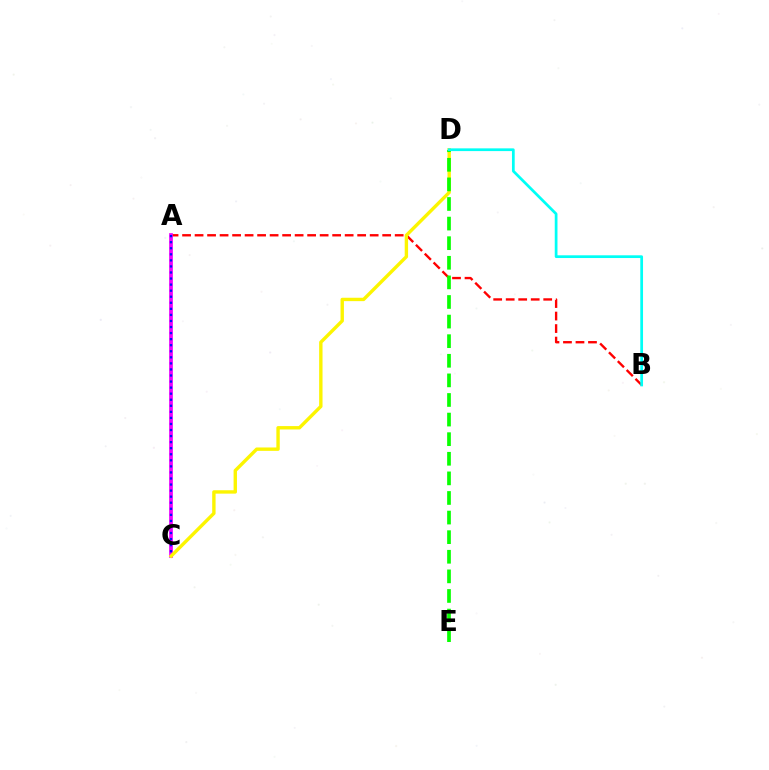{('A', 'B'): [{'color': '#ff0000', 'line_style': 'dashed', 'thickness': 1.7}], ('A', 'C'): [{'color': '#ee00ff', 'line_style': 'solid', 'thickness': 2.68}, {'color': '#0010ff', 'line_style': 'dotted', 'thickness': 1.65}], ('C', 'D'): [{'color': '#fcf500', 'line_style': 'solid', 'thickness': 2.43}], ('D', 'E'): [{'color': '#08ff00', 'line_style': 'dashed', 'thickness': 2.66}], ('B', 'D'): [{'color': '#00fff6', 'line_style': 'solid', 'thickness': 1.97}]}